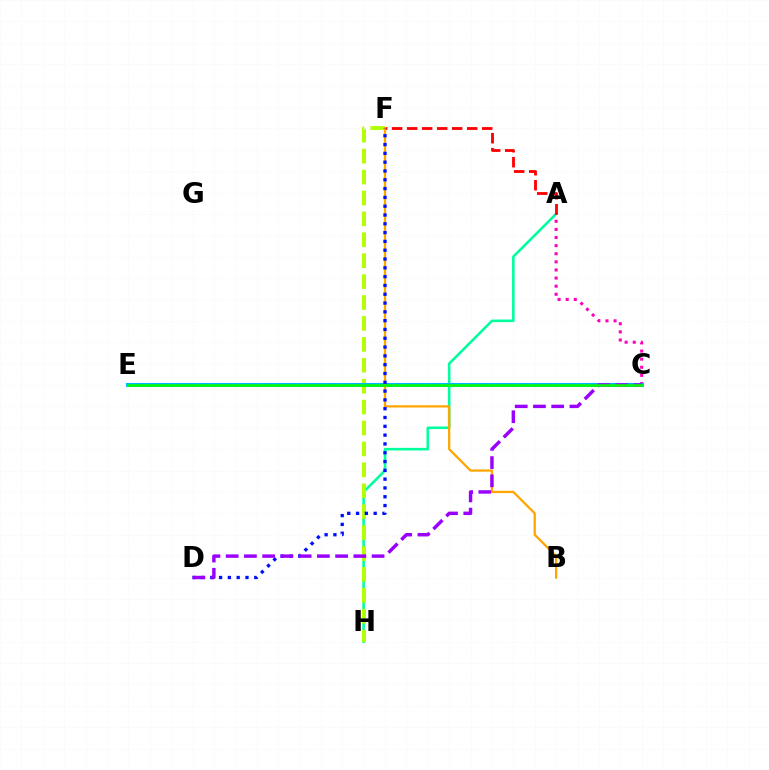{('A', 'H'): [{'color': '#00ff9d', 'line_style': 'solid', 'thickness': 1.86}], ('A', 'C'): [{'color': '#ff00bd', 'line_style': 'dotted', 'thickness': 2.2}], ('F', 'H'): [{'color': '#b3ff00', 'line_style': 'dashed', 'thickness': 2.84}], ('C', 'E'): [{'color': '#00b5ff', 'line_style': 'solid', 'thickness': 2.93}, {'color': '#08ff00', 'line_style': 'solid', 'thickness': 1.83}], ('A', 'F'): [{'color': '#ff0000', 'line_style': 'dashed', 'thickness': 2.04}], ('B', 'F'): [{'color': '#ffa500', 'line_style': 'solid', 'thickness': 1.62}], ('D', 'F'): [{'color': '#0010ff', 'line_style': 'dotted', 'thickness': 2.39}], ('C', 'D'): [{'color': '#9b00ff', 'line_style': 'dashed', 'thickness': 2.48}]}